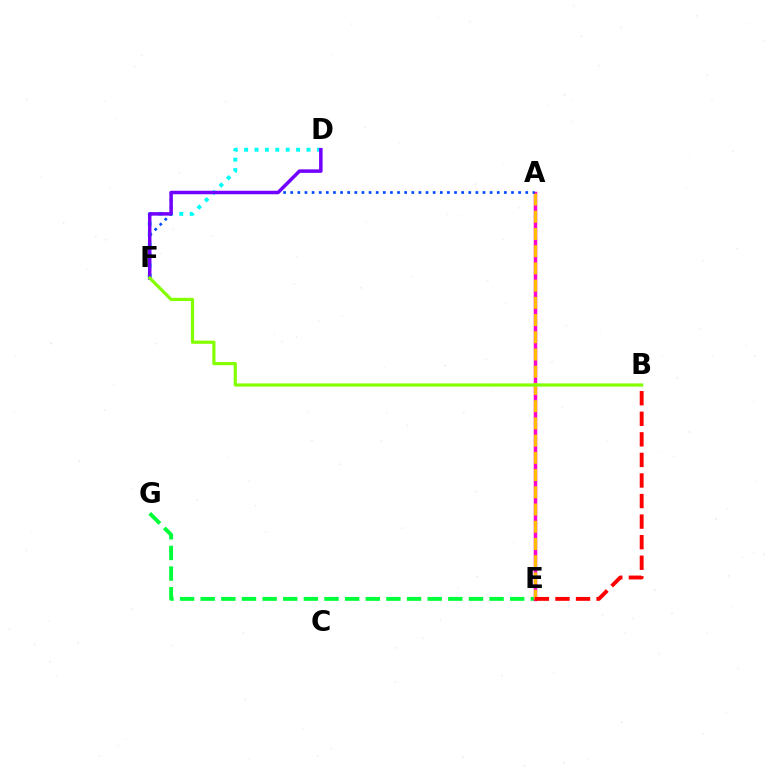{('E', 'G'): [{'color': '#00ff39', 'line_style': 'dashed', 'thickness': 2.8}], ('A', 'E'): [{'color': '#ff00cf', 'line_style': 'solid', 'thickness': 2.5}, {'color': '#ffbd00', 'line_style': 'dashed', 'thickness': 2.34}], ('B', 'E'): [{'color': '#ff0000', 'line_style': 'dashed', 'thickness': 2.79}], ('D', 'F'): [{'color': '#00fff6', 'line_style': 'dotted', 'thickness': 2.82}, {'color': '#7200ff', 'line_style': 'solid', 'thickness': 2.52}], ('A', 'F'): [{'color': '#004bff', 'line_style': 'dotted', 'thickness': 1.94}], ('B', 'F'): [{'color': '#84ff00', 'line_style': 'solid', 'thickness': 2.3}]}